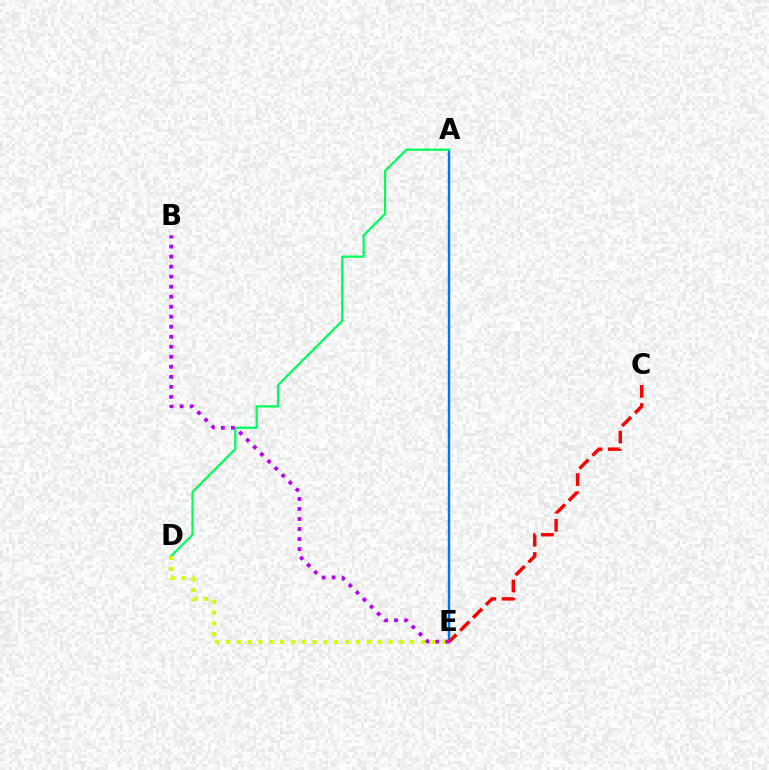{('A', 'E'): [{'color': '#0074ff', 'line_style': 'solid', 'thickness': 1.75}], ('A', 'D'): [{'color': '#00ff5c', 'line_style': 'solid', 'thickness': 1.63}], ('D', 'E'): [{'color': '#d1ff00', 'line_style': 'dotted', 'thickness': 2.94}], ('B', 'E'): [{'color': '#b900ff', 'line_style': 'dotted', 'thickness': 2.72}], ('C', 'E'): [{'color': '#ff0000', 'line_style': 'dashed', 'thickness': 2.47}]}